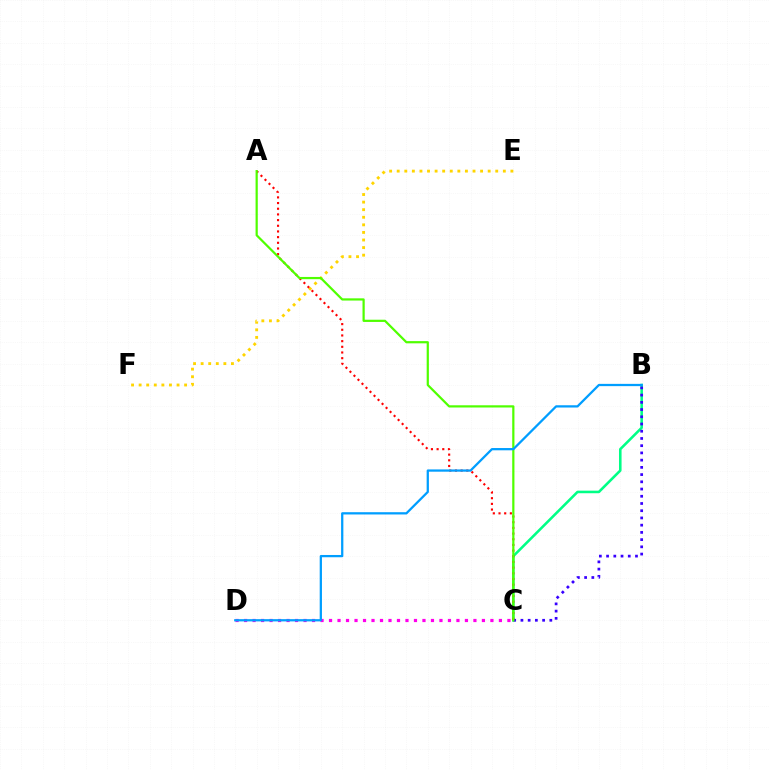{('B', 'C'): [{'color': '#00ff86', 'line_style': 'solid', 'thickness': 1.85}, {'color': '#3700ff', 'line_style': 'dotted', 'thickness': 1.96}], ('E', 'F'): [{'color': '#ffd500', 'line_style': 'dotted', 'thickness': 2.06}], ('C', 'D'): [{'color': '#ff00ed', 'line_style': 'dotted', 'thickness': 2.31}], ('A', 'C'): [{'color': '#ff0000', 'line_style': 'dotted', 'thickness': 1.54}, {'color': '#4fff00', 'line_style': 'solid', 'thickness': 1.59}], ('B', 'D'): [{'color': '#009eff', 'line_style': 'solid', 'thickness': 1.63}]}